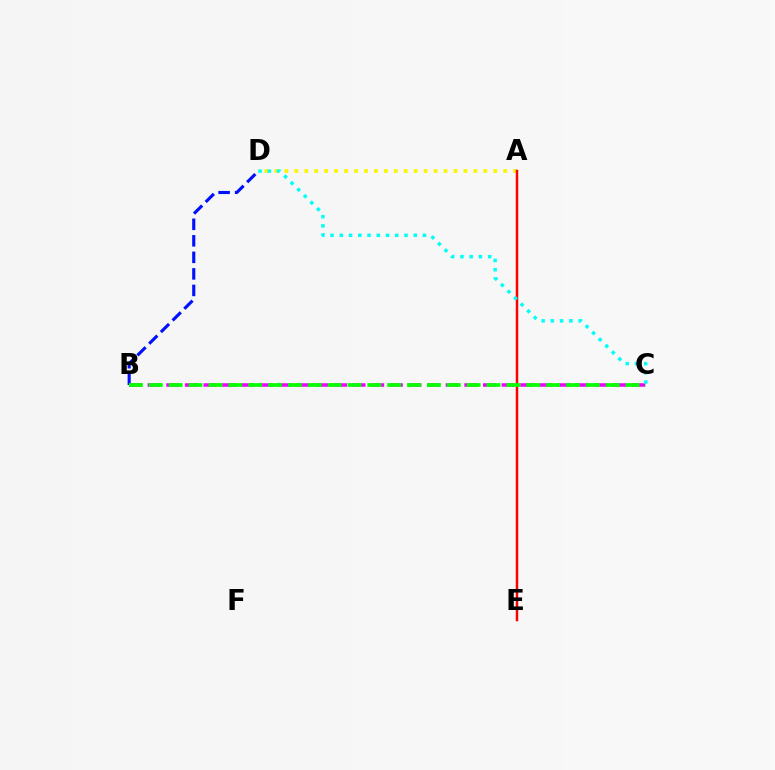{('B', 'C'): [{'color': '#ee00ff', 'line_style': 'dashed', 'thickness': 2.53}, {'color': '#08ff00', 'line_style': 'dashed', 'thickness': 2.7}], ('A', 'D'): [{'color': '#fcf500', 'line_style': 'dotted', 'thickness': 2.7}], ('A', 'E'): [{'color': '#ff0000', 'line_style': 'solid', 'thickness': 1.78}], ('C', 'D'): [{'color': '#00fff6', 'line_style': 'dotted', 'thickness': 2.51}], ('B', 'D'): [{'color': '#0010ff', 'line_style': 'dashed', 'thickness': 2.25}]}